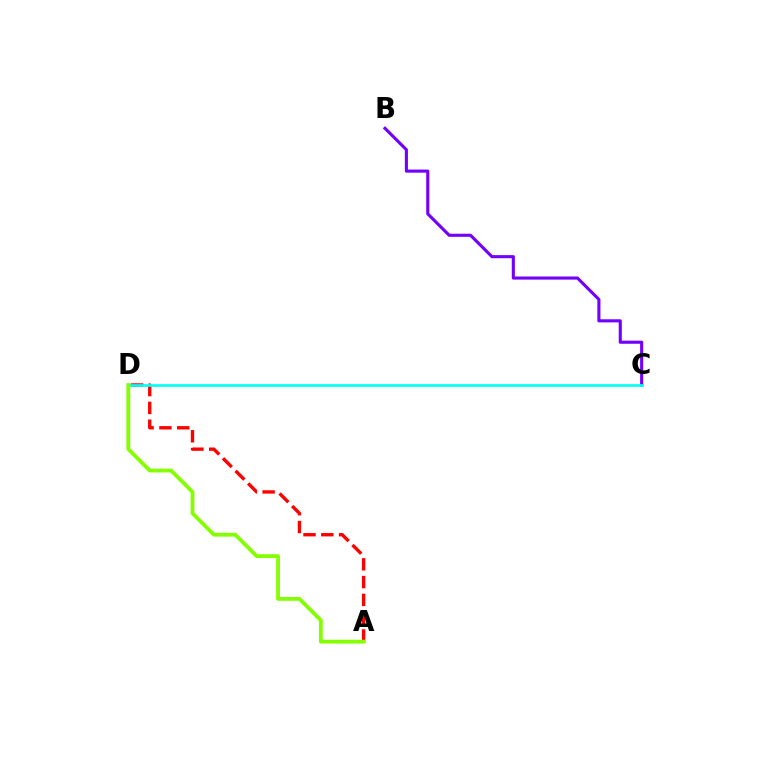{('A', 'D'): [{'color': '#ff0000', 'line_style': 'dashed', 'thickness': 2.42}, {'color': '#84ff00', 'line_style': 'solid', 'thickness': 2.74}], ('B', 'C'): [{'color': '#7200ff', 'line_style': 'solid', 'thickness': 2.23}], ('C', 'D'): [{'color': '#00fff6', 'line_style': 'solid', 'thickness': 1.92}]}